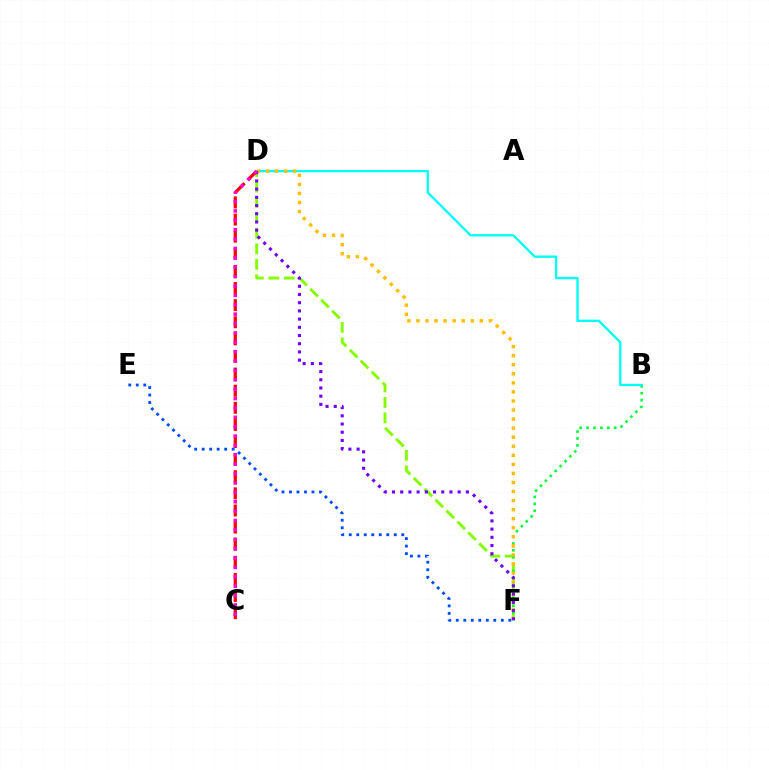{('D', 'F'): [{'color': '#84ff00', 'line_style': 'dashed', 'thickness': 2.1}, {'color': '#ffbd00', 'line_style': 'dotted', 'thickness': 2.46}, {'color': '#7200ff', 'line_style': 'dotted', 'thickness': 2.23}], ('B', 'F'): [{'color': '#00ff39', 'line_style': 'dotted', 'thickness': 1.88}], ('B', 'D'): [{'color': '#00fff6', 'line_style': 'solid', 'thickness': 1.68}], ('C', 'D'): [{'color': '#ff0000', 'line_style': 'dashed', 'thickness': 2.32}, {'color': '#ff00cf', 'line_style': 'dotted', 'thickness': 2.55}], ('E', 'F'): [{'color': '#004bff', 'line_style': 'dotted', 'thickness': 2.04}]}